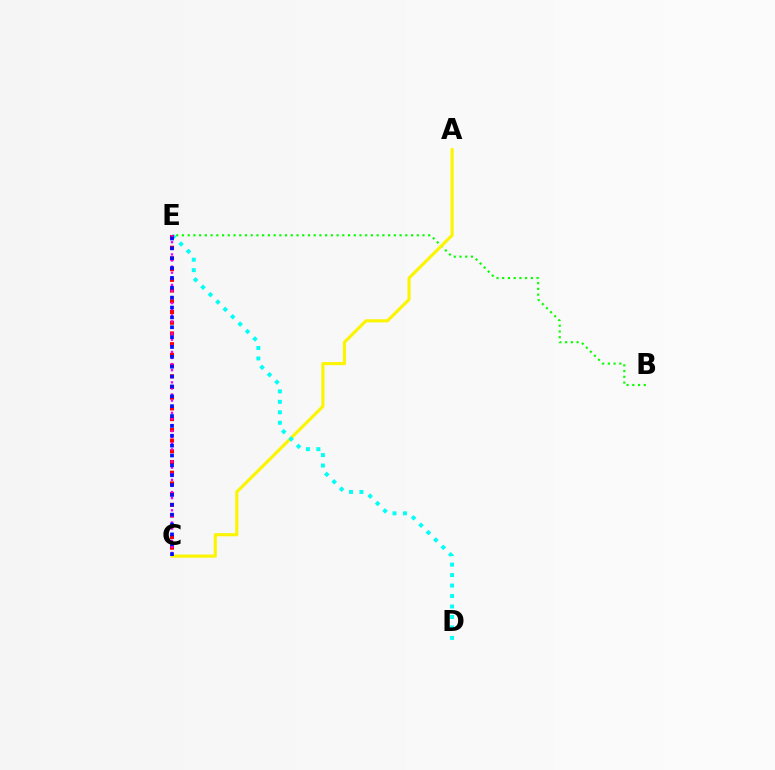{('B', 'E'): [{'color': '#08ff00', 'line_style': 'dotted', 'thickness': 1.56}], ('A', 'C'): [{'color': '#fcf500', 'line_style': 'solid', 'thickness': 2.25}], ('D', 'E'): [{'color': '#00fff6', 'line_style': 'dotted', 'thickness': 2.84}], ('C', 'E'): [{'color': '#ff0000', 'line_style': 'dotted', 'thickness': 2.91}, {'color': '#ee00ff', 'line_style': 'dotted', 'thickness': 1.66}, {'color': '#0010ff', 'line_style': 'dotted', 'thickness': 2.68}]}